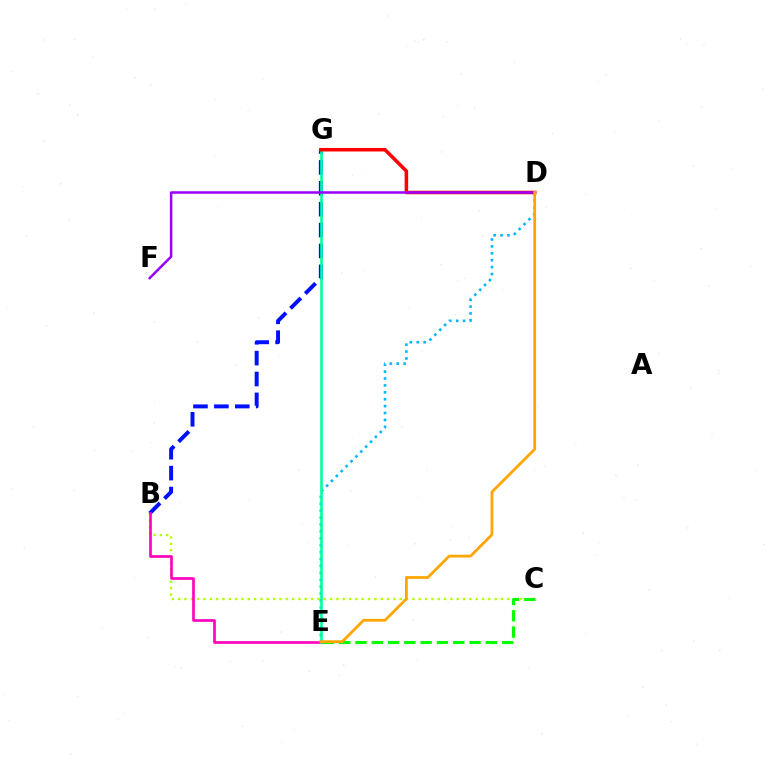{('B', 'C'): [{'color': '#b3ff00', 'line_style': 'dotted', 'thickness': 1.72}], ('B', 'G'): [{'color': '#0010ff', 'line_style': 'dashed', 'thickness': 2.84}], ('B', 'E'): [{'color': '#ff00bd', 'line_style': 'solid', 'thickness': 1.91}], ('D', 'E'): [{'color': '#00b5ff', 'line_style': 'dotted', 'thickness': 1.88}, {'color': '#ffa500', 'line_style': 'solid', 'thickness': 1.99}], ('E', 'G'): [{'color': '#00ff9d', 'line_style': 'solid', 'thickness': 1.87}], ('D', 'G'): [{'color': '#ff0000', 'line_style': 'solid', 'thickness': 2.53}], ('C', 'E'): [{'color': '#08ff00', 'line_style': 'dashed', 'thickness': 2.21}], ('D', 'F'): [{'color': '#9b00ff', 'line_style': 'solid', 'thickness': 1.81}]}